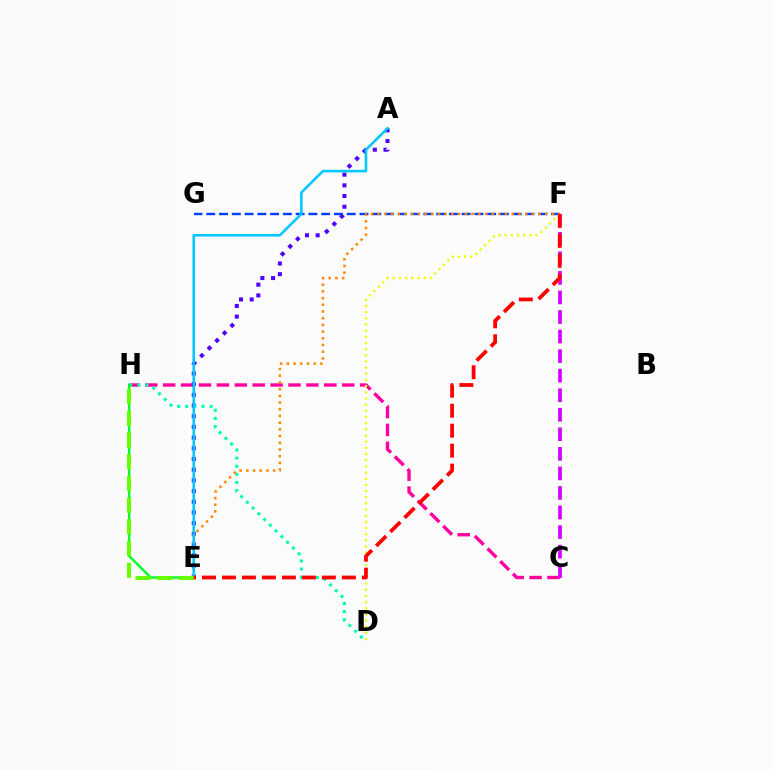{('C', 'H'): [{'color': '#ff00a0', 'line_style': 'dashed', 'thickness': 2.43}], ('A', 'E'): [{'color': '#4f00ff', 'line_style': 'dotted', 'thickness': 2.9}, {'color': '#00c7ff', 'line_style': 'solid', 'thickness': 1.86}], ('F', 'G'): [{'color': '#003fff', 'line_style': 'dashed', 'thickness': 1.73}], ('D', 'H'): [{'color': '#00ffaf', 'line_style': 'dotted', 'thickness': 2.2}], ('E', 'H'): [{'color': '#00ff27', 'line_style': 'solid', 'thickness': 1.76}, {'color': '#66ff00', 'line_style': 'dashed', 'thickness': 2.95}], ('D', 'F'): [{'color': '#eeff00', 'line_style': 'dotted', 'thickness': 1.68}], ('E', 'F'): [{'color': '#ff8800', 'line_style': 'dotted', 'thickness': 1.82}, {'color': '#ff0000', 'line_style': 'dashed', 'thickness': 2.71}], ('C', 'F'): [{'color': '#d600ff', 'line_style': 'dashed', 'thickness': 2.66}]}